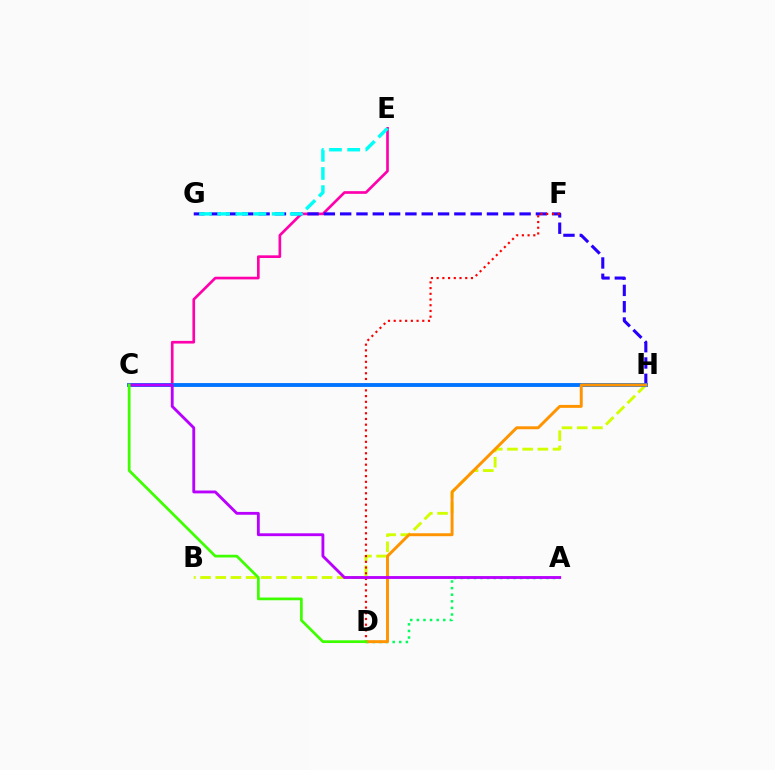{('A', 'D'): [{'color': '#00ff5c', 'line_style': 'dotted', 'thickness': 1.79}], ('B', 'H'): [{'color': '#d1ff00', 'line_style': 'dashed', 'thickness': 2.06}], ('C', 'E'): [{'color': '#ff00ac', 'line_style': 'solid', 'thickness': 1.92}], ('G', 'H'): [{'color': '#2500ff', 'line_style': 'dashed', 'thickness': 2.22}], ('D', 'F'): [{'color': '#ff0000', 'line_style': 'dotted', 'thickness': 1.55}], ('C', 'H'): [{'color': '#0074ff', 'line_style': 'solid', 'thickness': 2.78}], ('D', 'H'): [{'color': '#ff9400', 'line_style': 'solid', 'thickness': 2.12}], ('A', 'C'): [{'color': '#b900ff', 'line_style': 'solid', 'thickness': 2.05}], ('C', 'D'): [{'color': '#3dff00', 'line_style': 'solid', 'thickness': 1.96}], ('E', 'G'): [{'color': '#00fff6', 'line_style': 'dashed', 'thickness': 2.47}]}